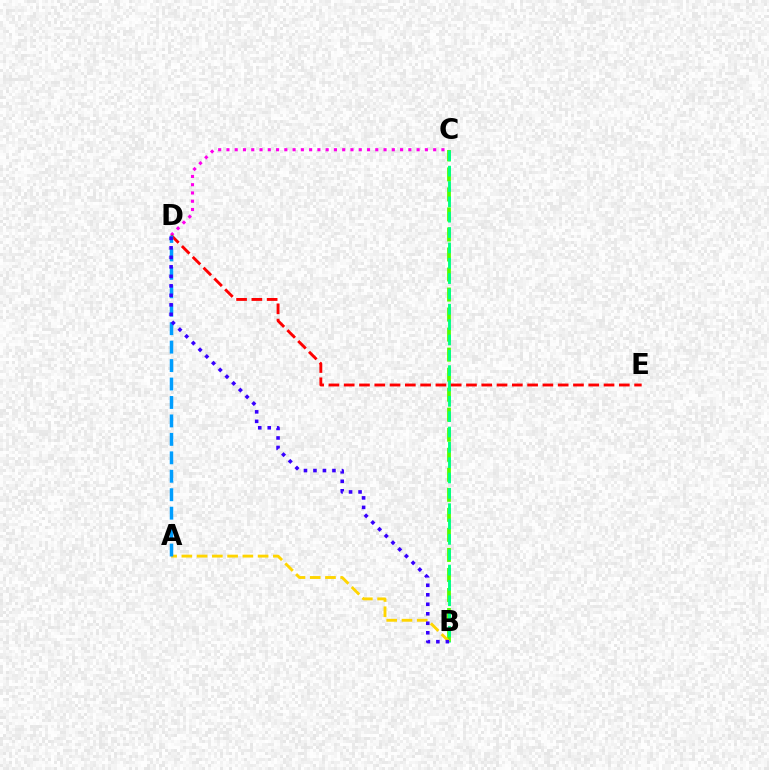{('B', 'C'): [{'color': '#4fff00', 'line_style': 'dashed', 'thickness': 2.72}, {'color': '#00ff86', 'line_style': 'dashed', 'thickness': 2.08}], ('A', 'B'): [{'color': '#ffd500', 'line_style': 'dashed', 'thickness': 2.07}], ('C', 'D'): [{'color': '#ff00ed', 'line_style': 'dotted', 'thickness': 2.25}], ('D', 'E'): [{'color': '#ff0000', 'line_style': 'dashed', 'thickness': 2.08}], ('A', 'D'): [{'color': '#009eff', 'line_style': 'dashed', 'thickness': 2.51}], ('B', 'D'): [{'color': '#3700ff', 'line_style': 'dotted', 'thickness': 2.58}]}